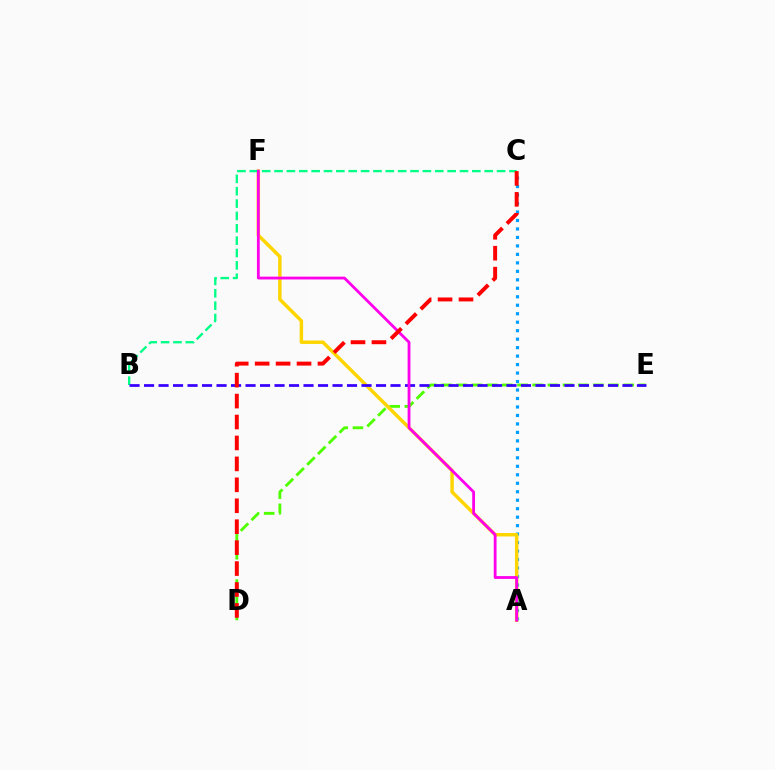{('A', 'C'): [{'color': '#009eff', 'line_style': 'dotted', 'thickness': 2.3}], ('D', 'E'): [{'color': '#4fff00', 'line_style': 'dashed', 'thickness': 2.06}], ('A', 'F'): [{'color': '#ffd500', 'line_style': 'solid', 'thickness': 2.48}, {'color': '#ff00ed', 'line_style': 'solid', 'thickness': 2.03}], ('B', 'C'): [{'color': '#00ff86', 'line_style': 'dashed', 'thickness': 1.68}], ('B', 'E'): [{'color': '#3700ff', 'line_style': 'dashed', 'thickness': 1.97}], ('C', 'D'): [{'color': '#ff0000', 'line_style': 'dashed', 'thickness': 2.84}]}